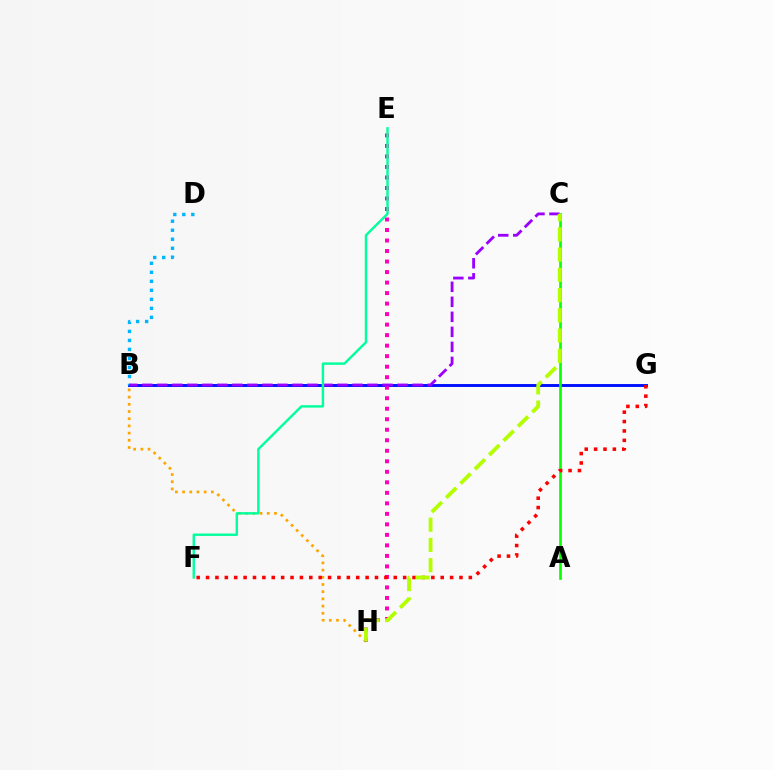{('B', 'H'): [{'color': '#ffa500', 'line_style': 'dotted', 'thickness': 1.95}], ('B', 'G'): [{'color': '#0010ff', 'line_style': 'solid', 'thickness': 2.1}], ('E', 'H'): [{'color': '#ff00bd', 'line_style': 'dotted', 'thickness': 2.86}], ('B', 'D'): [{'color': '#00b5ff', 'line_style': 'dotted', 'thickness': 2.45}], ('B', 'C'): [{'color': '#9b00ff', 'line_style': 'dashed', 'thickness': 2.04}], ('A', 'C'): [{'color': '#08ff00', 'line_style': 'solid', 'thickness': 1.91}], ('E', 'F'): [{'color': '#00ff9d', 'line_style': 'solid', 'thickness': 1.73}], ('F', 'G'): [{'color': '#ff0000', 'line_style': 'dotted', 'thickness': 2.55}], ('C', 'H'): [{'color': '#b3ff00', 'line_style': 'dashed', 'thickness': 2.75}]}